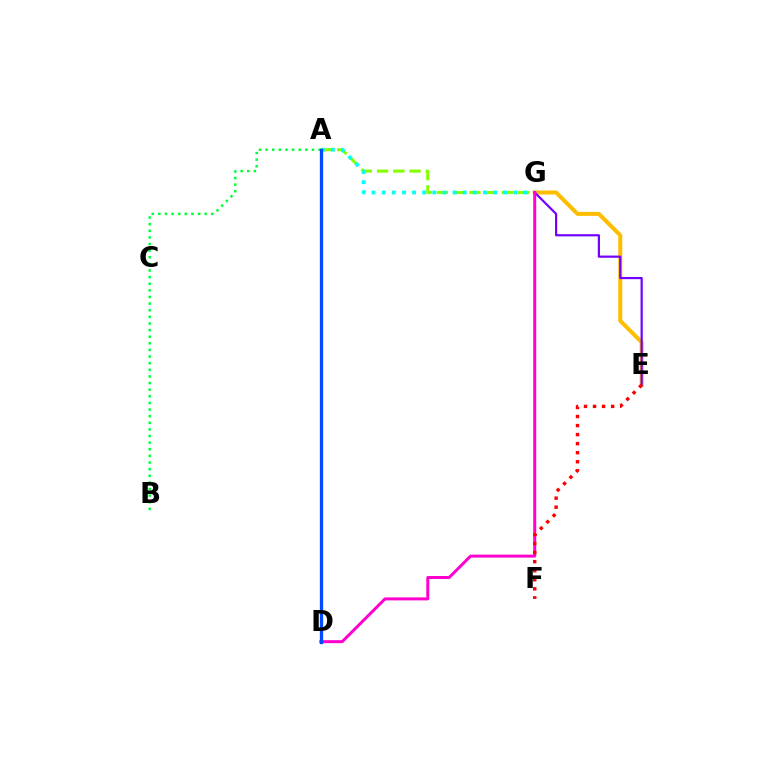{('A', 'G'): [{'color': '#84ff00', 'line_style': 'dashed', 'thickness': 2.21}, {'color': '#00fff6', 'line_style': 'dotted', 'thickness': 2.75}], ('E', 'G'): [{'color': '#ffbd00', 'line_style': 'solid', 'thickness': 2.9}, {'color': '#7200ff', 'line_style': 'solid', 'thickness': 1.58}], ('D', 'G'): [{'color': '#ff00cf', 'line_style': 'solid', 'thickness': 2.15}], ('E', 'F'): [{'color': '#ff0000', 'line_style': 'dotted', 'thickness': 2.46}], ('A', 'B'): [{'color': '#00ff39', 'line_style': 'dotted', 'thickness': 1.8}], ('A', 'D'): [{'color': '#004bff', 'line_style': 'solid', 'thickness': 2.37}]}